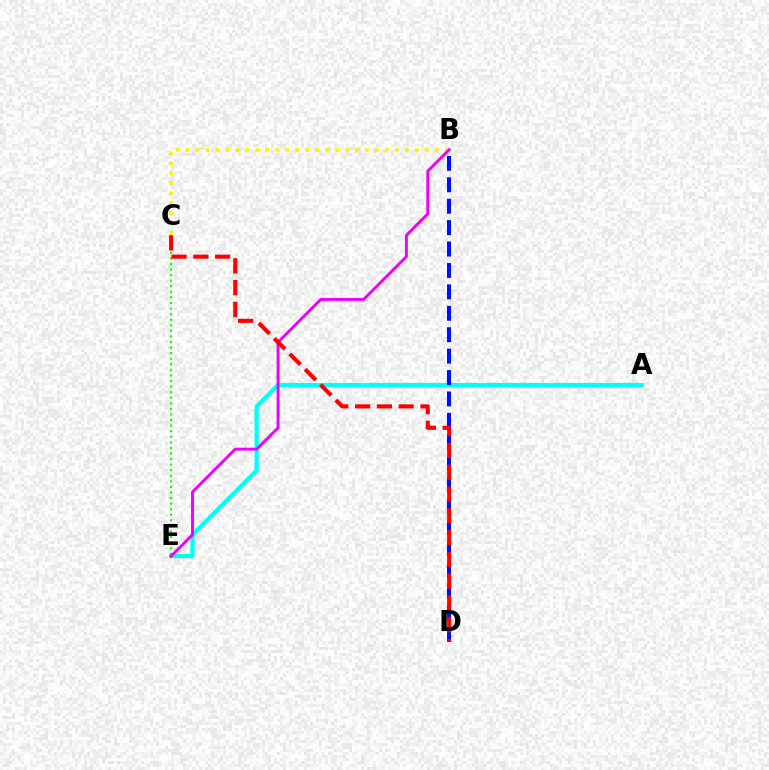{('A', 'E'): [{'color': '#00fff6', 'line_style': 'solid', 'thickness': 3.0}], ('B', 'C'): [{'color': '#fcf500', 'line_style': 'dotted', 'thickness': 2.71}], ('C', 'E'): [{'color': '#08ff00', 'line_style': 'dotted', 'thickness': 1.51}], ('B', 'E'): [{'color': '#ee00ff', 'line_style': 'solid', 'thickness': 2.09}], ('B', 'D'): [{'color': '#0010ff', 'line_style': 'dashed', 'thickness': 2.91}], ('C', 'D'): [{'color': '#ff0000', 'line_style': 'dashed', 'thickness': 2.96}]}